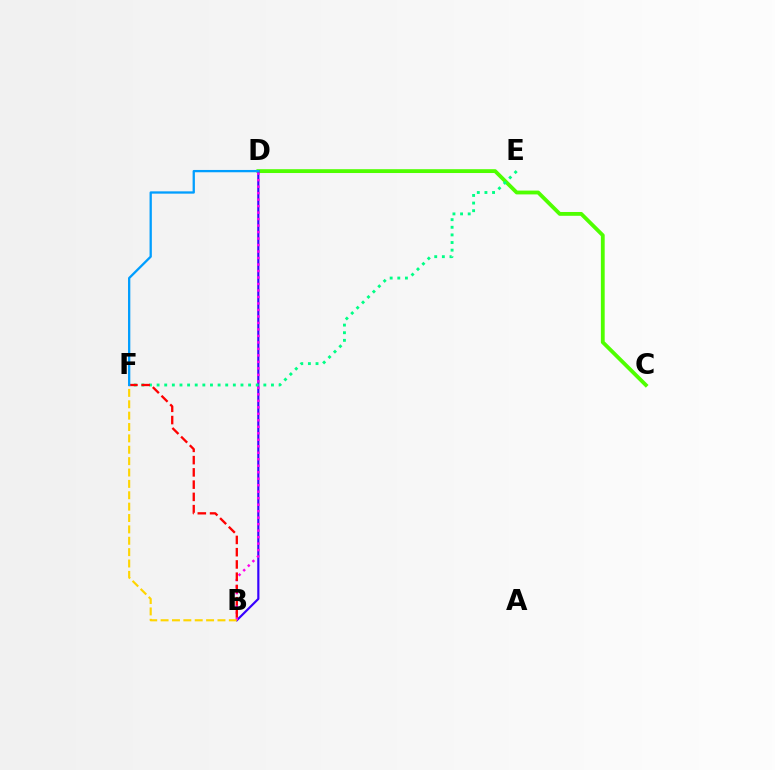{('C', 'D'): [{'color': '#4fff00', 'line_style': 'solid', 'thickness': 2.75}], ('B', 'D'): [{'color': '#3700ff', 'line_style': 'solid', 'thickness': 1.57}, {'color': '#ff00ed', 'line_style': 'dotted', 'thickness': 1.76}], ('E', 'F'): [{'color': '#00ff86', 'line_style': 'dotted', 'thickness': 2.07}], ('B', 'F'): [{'color': '#ff0000', 'line_style': 'dashed', 'thickness': 1.66}, {'color': '#ffd500', 'line_style': 'dashed', 'thickness': 1.55}], ('D', 'F'): [{'color': '#009eff', 'line_style': 'solid', 'thickness': 1.65}]}